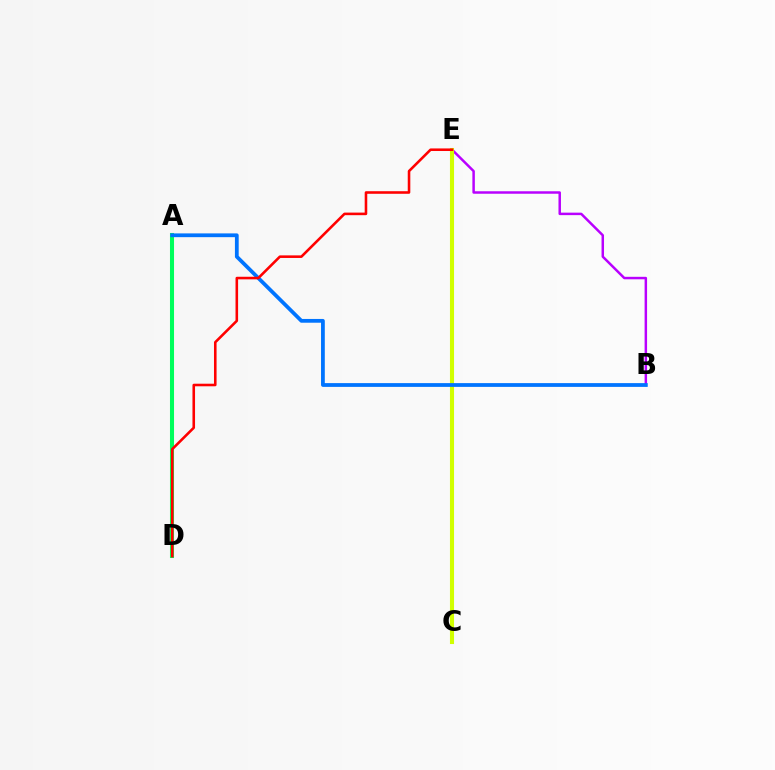{('B', 'E'): [{'color': '#b900ff', 'line_style': 'solid', 'thickness': 1.79}], ('A', 'D'): [{'color': '#00ff5c', 'line_style': 'solid', 'thickness': 2.92}], ('C', 'E'): [{'color': '#d1ff00', 'line_style': 'solid', 'thickness': 2.94}], ('A', 'B'): [{'color': '#0074ff', 'line_style': 'solid', 'thickness': 2.71}], ('D', 'E'): [{'color': '#ff0000', 'line_style': 'solid', 'thickness': 1.86}]}